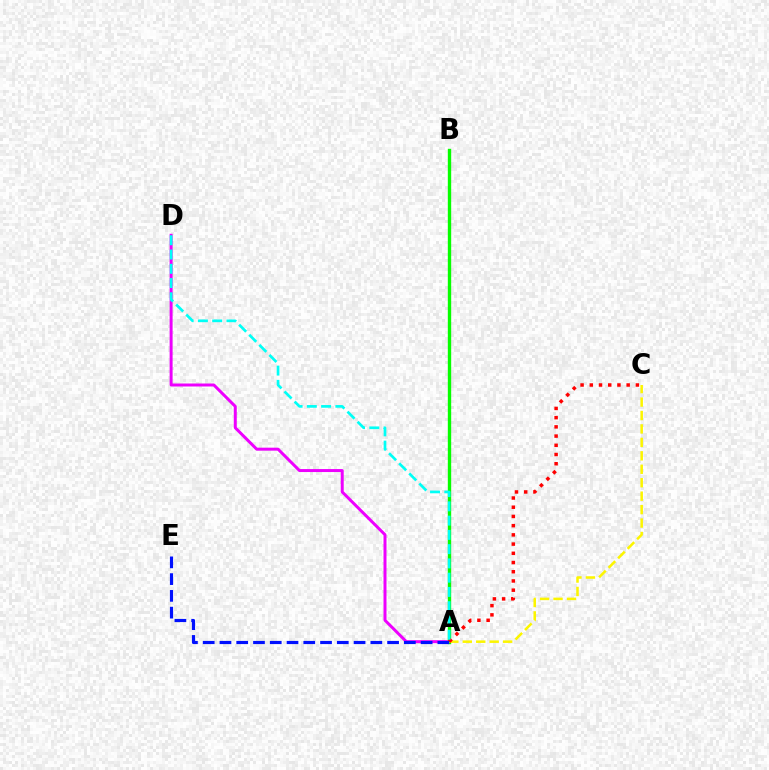{('A', 'D'): [{'color': '#ee00ff', 'line_style': 'solid', 'thickness': 2.15}, {'color': '#00fff6', 'line_style': 'dashed', 'thickness': 1.94}], ('A', 'B'): [{'color': '#08ff00', 'line_style': 'solid', 'thickness': 2.42}], ('A', 'C'): [{'color': '#fcf500', 'line_style': 'dashed', 'thickness': 1.83}, {'color': '#ff0000', 'line_style': 'dotted', 'thickness': 2.5}], ('A', 'E'): [{'color': '#0010ff', 'line_style': 'dashed', 'thickness': 2.28}]}